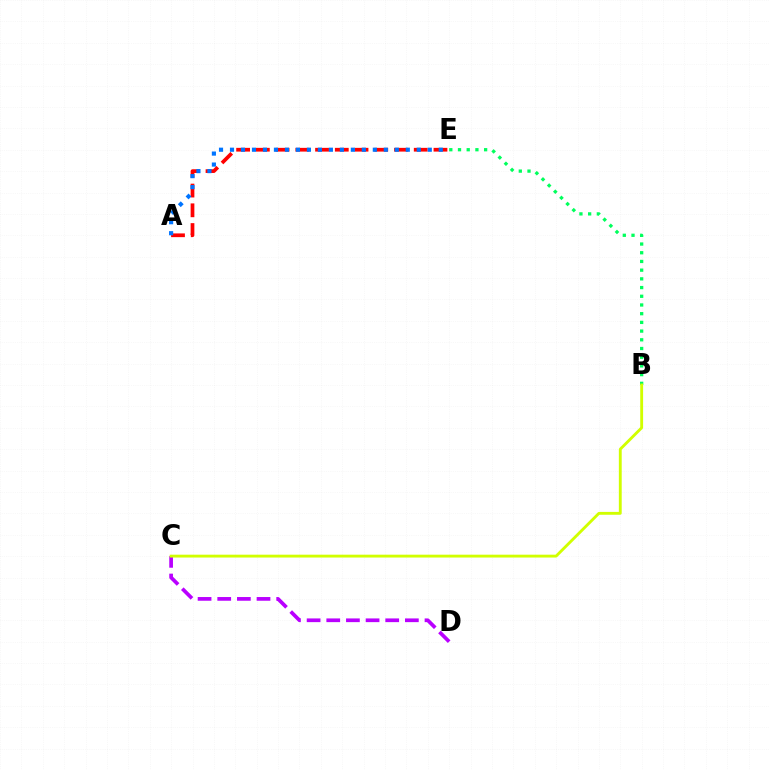{('A', 'E'): [{'color': '#ff0000', 'line_style': 'dashed', 'thickness': 2.68}, {'color': '#0074ff', 'line_style': 'dotted', 'thickness': 2.99}], ('C', 'D'): [{'color': '#b900ff', 'line_style': 'dashed', 'thickness': 2.67}], ('B', 'E'): [{'color': '#00ff5c', 'line_style': 'dotted', 'thickness': 2.37}], ('B', 'C'): [{'color': '#d1ff00', 'line_style': 'solid', 'thickness': 2.06}]}